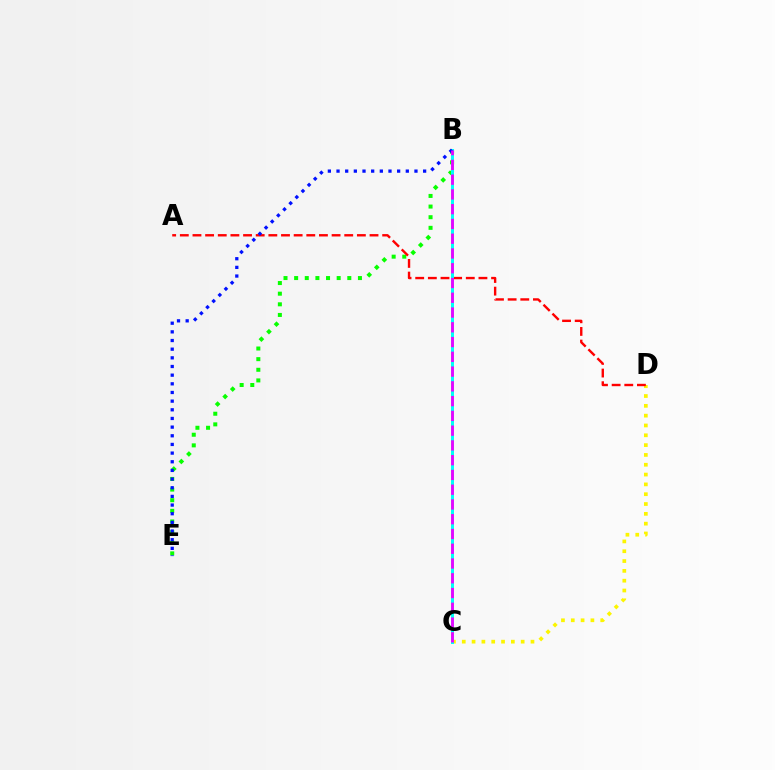{('B', 'E'): [{'color': '#08ff00', 'line_style': 'dotted', 'thickness': 2.89}, {'color': '#0010ff', 'line_style': 'dotted', 'thickness': 2.35}], ('C', 'D'): [{'color': '#fcf500', 'line_style': 'dotted', 'thickness': 2.67}], ('A', 'D'): [{'color': '#ff0000', 'line_style': 'dashed', 'thickness': 1.72}], ('B', 'C'): [{'color': '#00fff6', 'line_style': 'solid', 'thickness': 2.16}, {'color': '#ee00ff', 'line_style': 'dashed', 'thickness': 2.01}]}